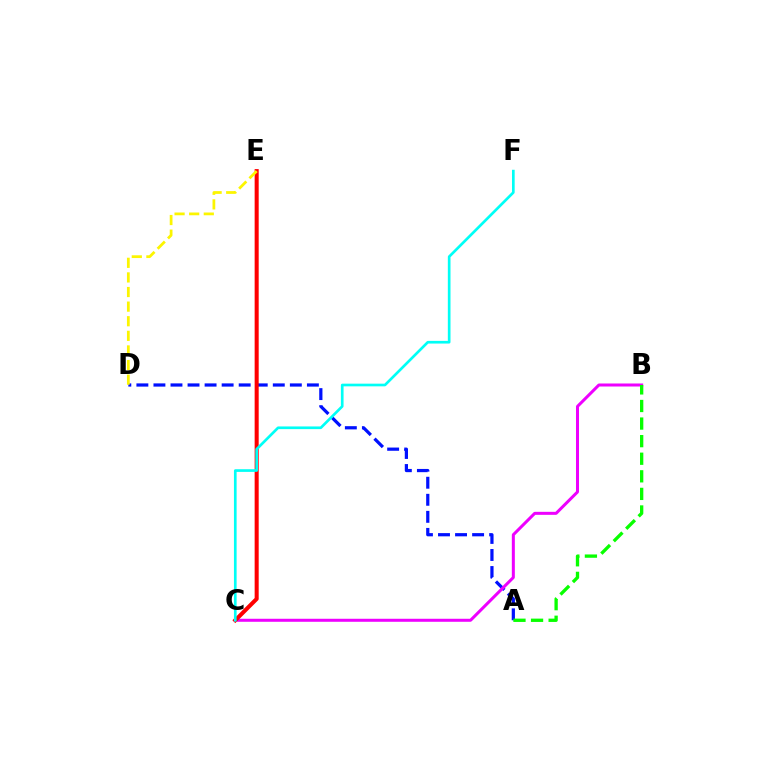{('A', 'D'): [{'color': '#0010ff', 'line_style': 'dashed', 'thickness': 2.32}], ('B', 'C'): [{'color': '#ee00ff', 'line_style': 'solid', 'thickness': 2.17}], ('A', 'B'): [{'color': '#08ff00', 'line_style': 'dashed', 'thickness': 2.39}], ('C', 'E'): [{'color': '#ff0000', 'line_style': 'solid', 'thickness': 2.91}], ('C', 'F'): [{'color': '#00fff6', 'line_style': 'solid', 'thickness': 1.92}], ('D', 'E'): [{'color': '#fcf500', 'line_style': 'dashed', 'thickness': 1.98}]}